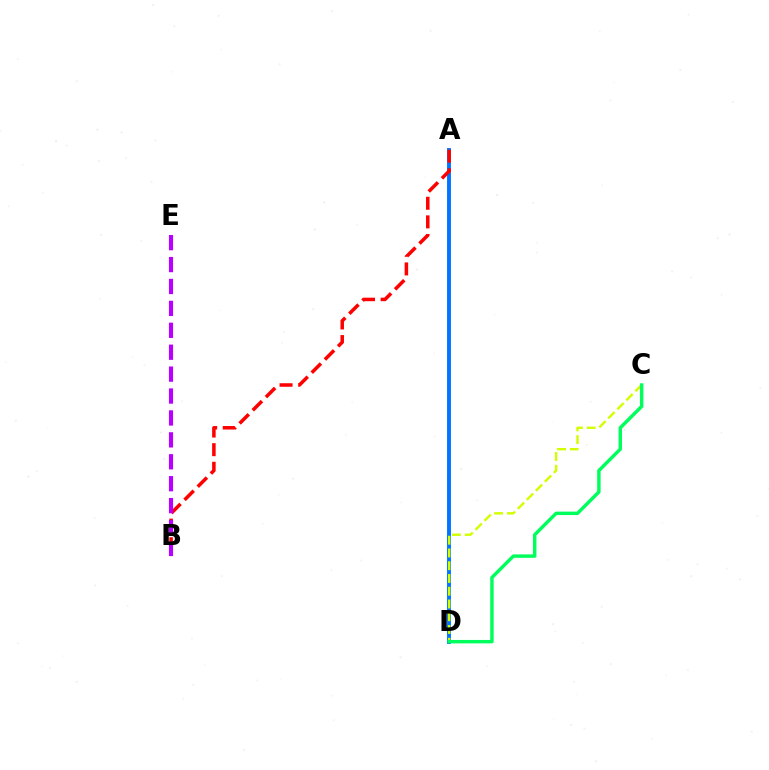{('A', 'D'): [{'color': '#0074ff', 'line_style': 'solid', 'thickness': 2.81}], ('A', 'B'): [{'color': '#ff0000', 'line_style': 'dashed', 'thickness': 2.53}], ('C', 'D'): [{'color': '#d1ff00', 'line_style': 'dashed', 'thickness': 1.73}, {'color': '#00ff5c', 'line_style': 'solid', 'thickness': 2.47}], ('B', 'E'): [{'color': '#b900ff', 'line_style': 'dashed', 'thickness': 2.98}]}